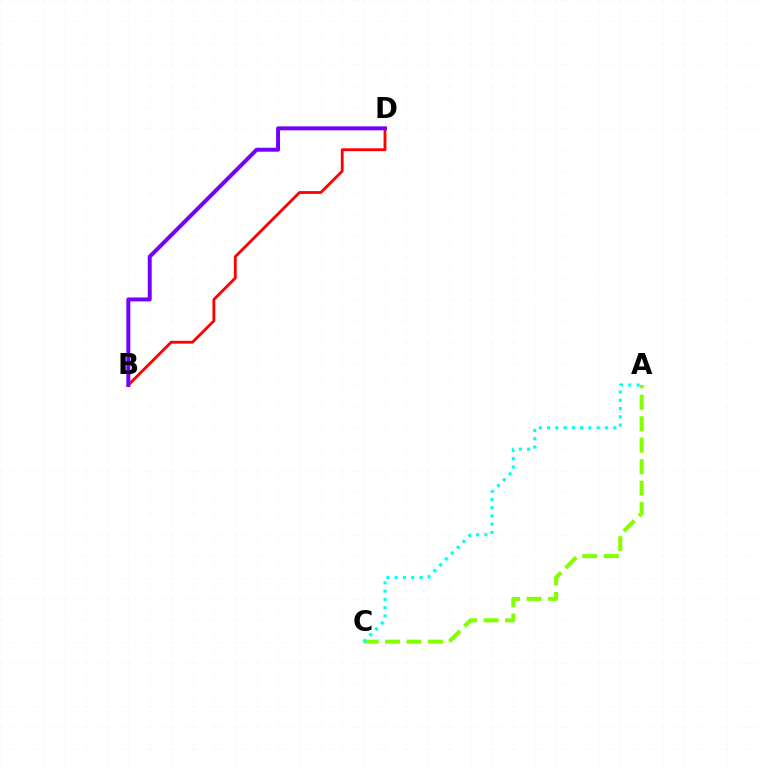{('A', 'C'): [{'color': '#84ff00', 'line_style': 'dashed', 'thickness': 2.92}, {'color': '#00fff6', 'line_style': 'dotted', 'thickness': 2.25}], ('B', 'D'): [{'color': '#ff0000', 'line_style': 'solid', 'thickness': 2.03}, {'color': '#7200ff', 'line_style': 'solid', 'thickness': 2.85}]}